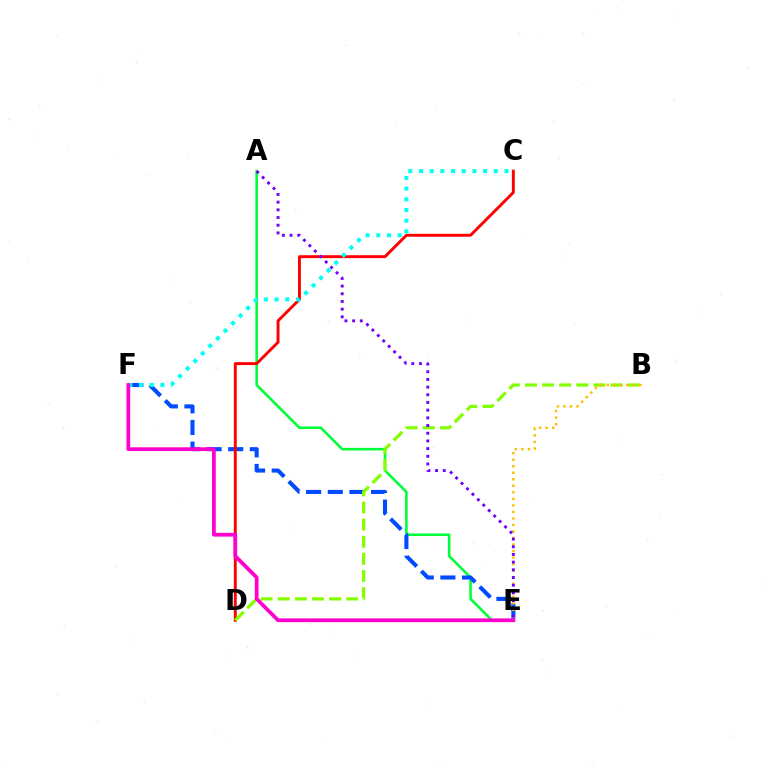{('A', 'E'): [{'color': '#00ff39', 'line_style': 'solid', 'thickness': 1.86}, {'color': '#7200ff', 'line_style': 'dotted', 'thickness': 2.09}], ('E', 'F'): [{'color': '#004bff', 'line_style': 'dashed', 'thickness': 2.94}, {'color': '#ff00cf', 'line_style': 'solid', 'thickness': 2.68}], ('C', 'D'): [{'color': '#ff0000', 'line_style': 'solid', 'thickness': 2.1}], ('B', 'D'): [{'color': '#84ff00', 'line_style': 'dashed', 'thickness': 2.33}], ('B', 'E'): [{'color': '#ffbd00', 'line_style': 'dotted', 'thickness': 1.77}], ('C', 'F'): [{'color': '#00fff6', 'line_style': 'dotted', 'thickness': 2.9}]}